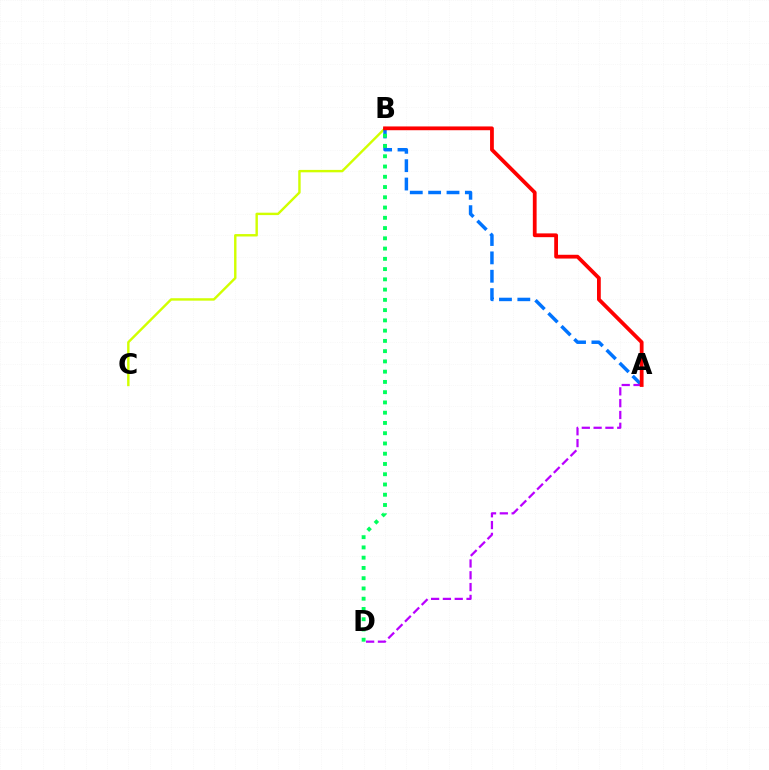{('B', 'C'): [{'color': '#d1ff00', 'line_style': 'solid', 'thickness': 1.74}], ('A', 'B'): [{'color': '#0074ff', 'line_style': 'dashed', 'thickness': 2.49}, {'color': '#ff0000', 'line_style': 'solid', 'thickness': 2.72}], ('A', 'D'): [{'color': '#b900ff', 'line_style': 'dashed', 'thickness': 1.6}], ('B', 'D'): [{'color': '#00ff5c', 'line_style': 'dotted', 'thickness': 2.79}]}